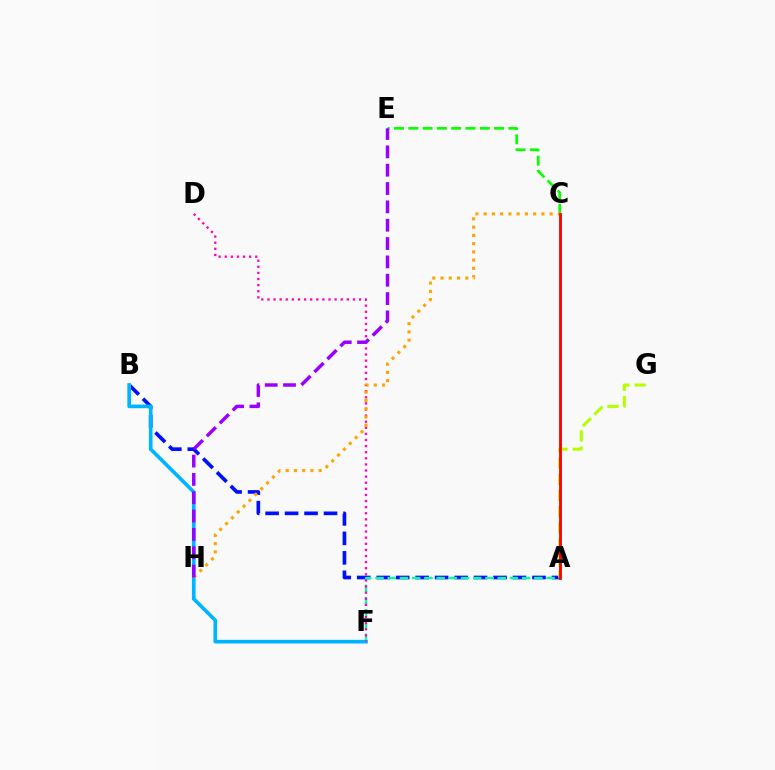{('A', 'B'): [{'color': '#0010ff', 'line_style': 'dashed', 'thickness': 2.65}], ('B', 'F'): [{'color': '#00b5ff', 'line_style': 'solid', 'thickness': 2.64}], ('A', 'F'): [{'color': '#00ff9d', 'line_style': 'dashed', 'thickness': 1.66}], ('A', 'G'): [{'color': '#b3ff00', 'line_style': 'dashed', 'thickness': 2.2}], ('D', 'F'): [{'color': '#ff00bd', 'line_style': 'dotted', 'thickness': 1.66}], ('C', 'E'): [{'color': '#08ff00', 'line_style': 'dashed', 'thickness': 1.94}], ('C', 'H'): [{'color': '#ffa500', 'line_style': 'dotted', 'thickness': 2.24}], ('A', 'C'): [{'color': '#ff0000', 'line_style': 'solid', 'thickness': 2.05}], ('E', 'H'): [{'color': '#9b00ff', 'line_style': 'dashed', 'thickness': 2.49}]}